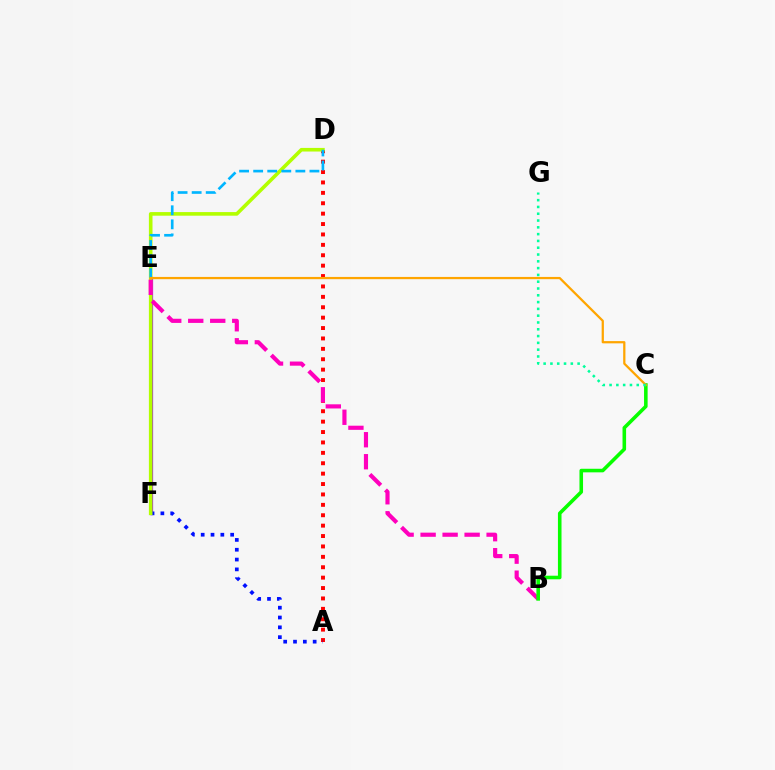{('E', 'F'): [{'color': '#9b00ff', 'line_style': 'solid', 'thickness': 2.33}], ('A', 'D'): [{'color': '#ff0000', 'line_style': 'dotted', 'thickness': 2.83}], ('A', 'F'): [{'color': '#0010ff', 'line_style': 'dotted', 'thickness': 2.67}], ('D', 'F'): [{'color': '#b3ff00', 'line_style': 'solid', 'thickness': 2.6}], ('B', 'E'): [{'color': '#ff00bd', 'line_style': 'dashed', 'thickness': 2.99}], ('D', 'E'): [{'color': '#00b5ff', 'line_style': 'dashed', 'thickness': 1.91}], ('B', 'C'): [{'color': '#08ff00', 'line_style': 'solid', 'thickness': 2.57}], ('C', 'E'): [{'color': '#ffa500', 'line_style': 'solid', 'thickness': 1.62}], ('C', 'G'): [{'color': '#00ff9d', 'line_style': 'dotted', 'thickness': 1.85}]}